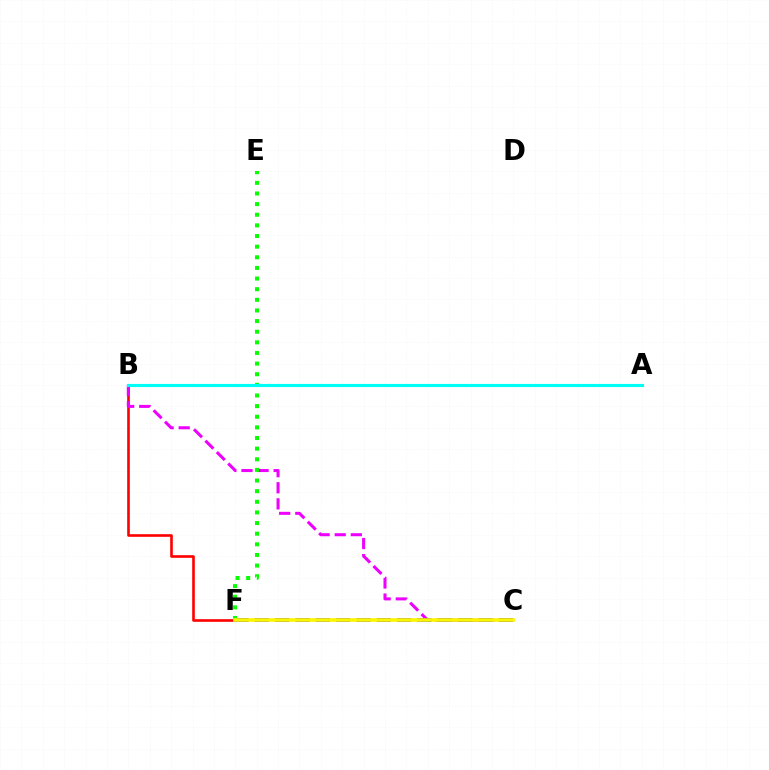{('B', 'F'): [{'color': '#ff0000', 'line_style': 'solid', 'thickness': 1.89}], ('B', 'C'): [{'color': '#ee00ff', 'line_style': 'dashed', 'thickness': 2.19}], ('C', 'F'): [{'color': '#0010ff', 'line_style': 'dashed', 'thickness': 2.76}, {'color': '#fcf500', 'line_style': 'solid', 'thickness': 2.64}], ('E', 'F'): [{'color': '#08ff00', 'line_style': 'dotted', 'thickness': 2.89}], ('A', 'B'): [{'color': '#00fff6', 'line_style': 'solid', 'thickness': 2.25}]}